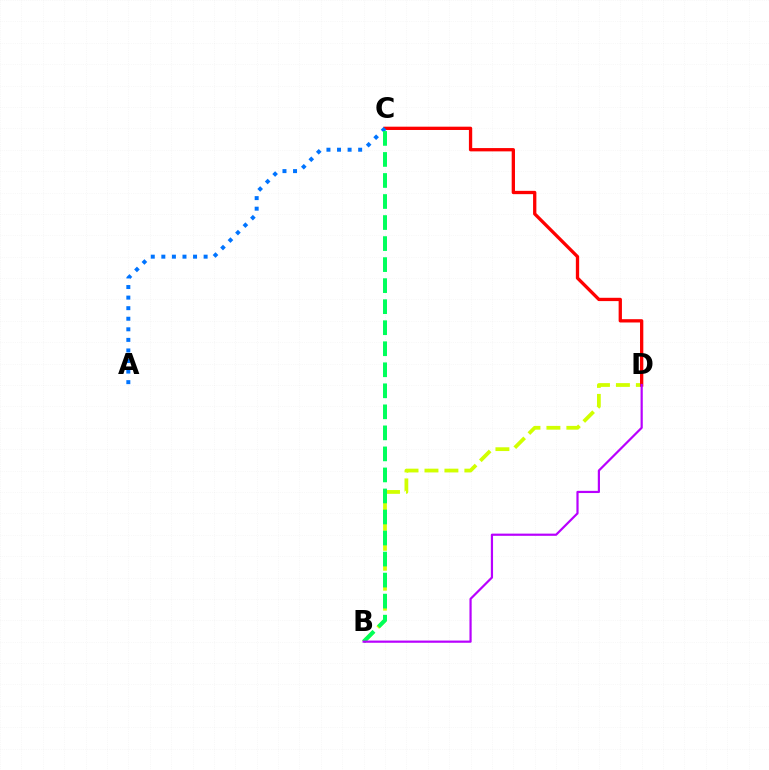{('B', 'D'): [{'color': '#d1ff00', 'line_style': 'dashed', 'thickness': 2.71}, {'color': '#b900ff', 'line_style': 'solid', 'thickness': 1.58}], ('C', 'D'): [{'color': '#ff0000', 'line_style': 'solid', 'thickness': 2.38}], ('A', 'C'): [{'color': '#0074ff', 'line_style': 'dotted', 'thickness': 2.87}], ('B', 'C'): [{'color': '#00ff5c', 'line_style': 'dashed', 'thickness': 2.86}]}